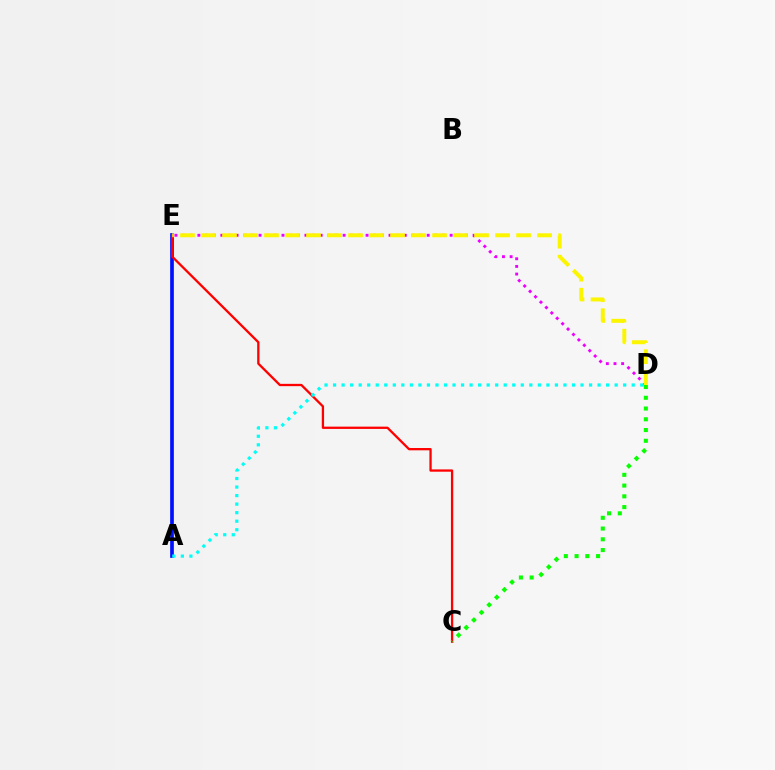{('A', 'E'): [{'color': '#0010ff', 'line_style': 'solid', 'thickness': 2.66}], ('C', 'E'): [{'color': '#ff0000', 'line_style': 'solid', 'thickness': 1.66}], ('D', 'E'): [{'color': '#ee00ff', 'line_style': 'dotted', 'thickness': 2.08}, {'color': '#fcf500', 'line_style': 'dashed', 'thickness': 2.85}], ('A', 'D'): [{'color': '#00fff6', 'line_style': 'dotted', 'thickness': 2.32}], ('C', 'D'): [{'color': '#08ff00', 'line_style': 'dotted', 'thickness': 2.92}]}